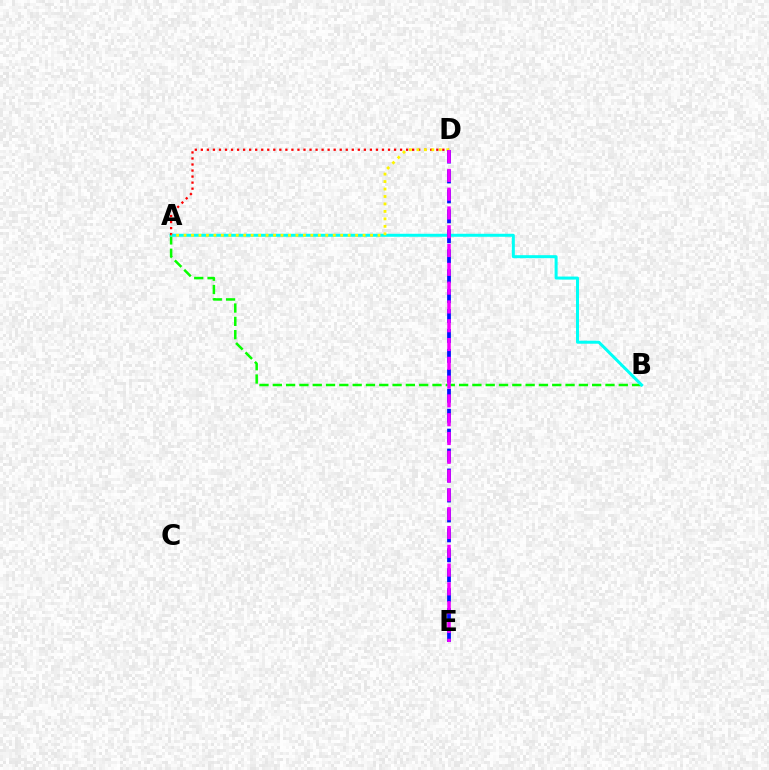{('A', 'B'): [{'color': '#08ff00', 'line_style': 'dashed', 'thickness': 1.81}, {'color': '#00fff6', 'line_style': 'solid', 'thickness': 2.16}], ('A', 'D'): [{'color': '#ff0000', 'line_style': 'dotted', 'thickness': 1.64}, {'color': '#fcf500', 'line_style': 'dotted', 'thickness': 2.03}], ('D', 'E'): [{'color': '#0010ff', 'line_style': 'dashed', 'thickness': 2.71}, {'color': '#ee00ff', 'line_style': 'dashed', 'thickness': 2.55}]}